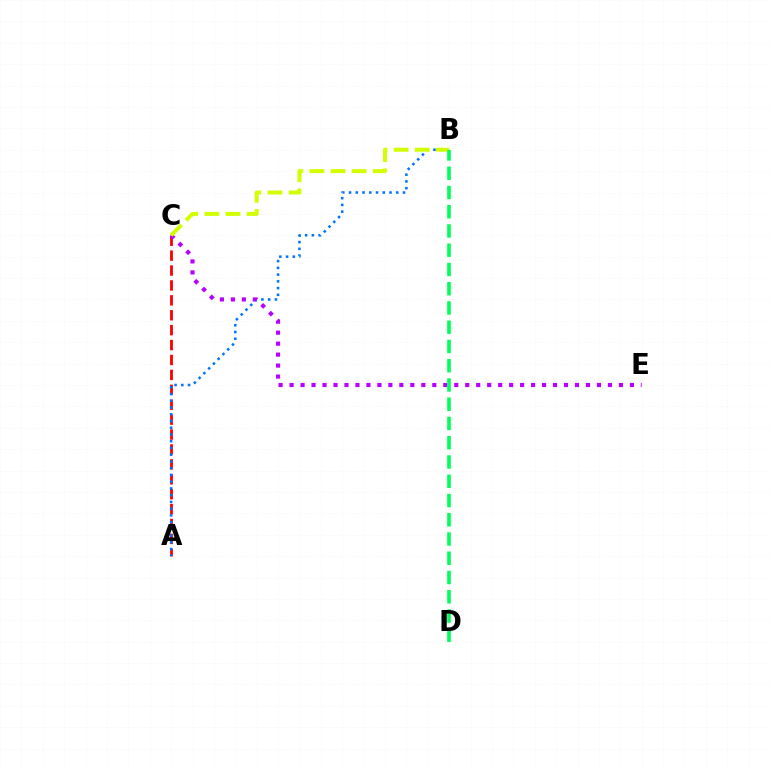{('A', 'C'): [{'color': '#ff0000', 'line_style': 'dashed', 'thickness': 2.03}], ('A', 'B'): [{'color': '#0074ff', 'line_style': 'dotted', 'thickness': 1.83}], ('C', 'E'): [{'color': '#b900ff', 'line_style': 'dotted', 'thickness': 2.98}], ('B', 'C'): [{'color': '#d1ff00', 'line_style': 'dashed', 'thickness': 2.87}], ('B', 'D'): [{'color': '#00ff5c', 'line_style': 'dashed', 'thickness': 2.62}]}